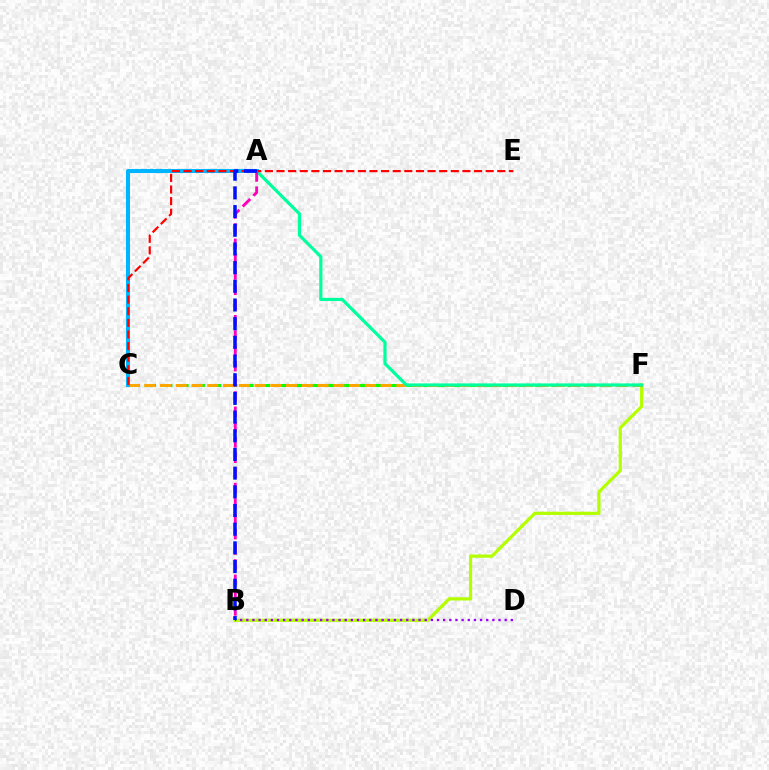{('B', 'F'): [{'color': '#b3ff00', 'line_style': 'solid', 'thickness': 2.32}], ('C', 'F'): [{'color': '#08ff00', 'line_style': 'dashed', 'thickness': 2.21}, {'color': '#ffa500', 'line_style': 'dashed', 'thickness': 2.14}], ('A', 'C'): [{'color': '#00b5ff', 'line_style': 'solid', 'thickness': 2.92}], ('A', 'F'): [{'color': '#00ff9d', 'line_style': 'solid', 'thickness': 2.29}], ('B', 'D'): [{'color': '#9b00ff', 'line_style': 'dotted', 'thickness': 1.67}], ('C', 'E'): [{'color': '#ff0000', 'line_style': 'dashed', 'thickness': 1.58}], ('A', 'B'): [{'color': '#ff00bd', 'line_style': 'dashed', 'thickness': 2.07}, {'color': '#0010ff', 'line_style': 'dashed', 'thickness': 2.54}]}